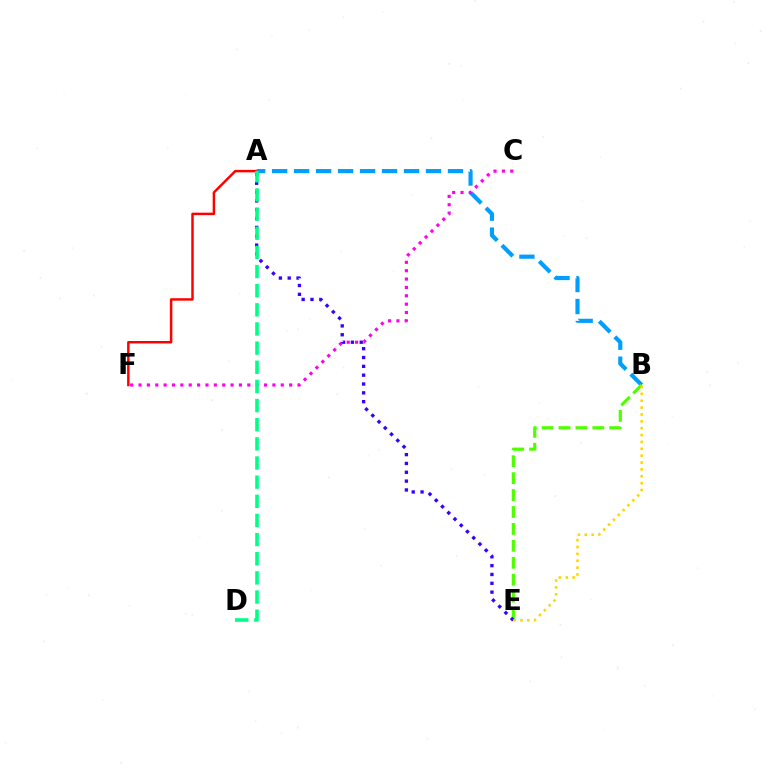{('A', 'F'): [{'color': '#ff0000', 'line_style': 'solid', 'thickness': 1.78}], ('A', 'B'): [{'color': '#009eff', 'line_style': 'dashed', 'thickness': 2.99}], ('B', 'E'): [{'color': '#4fff00', 'line_style': 'dashed', 'thickness': 2.3}, {'color': '#ffd500', 'line_style': 'dotted', 'thickness': 1.87}], ('A', 'E'): [{'color': '#3700ff', 'line_style': 'dotted', 'thickness': 2.4}], ('C', 'F'): [{'color': '#ff00ed', 'line_style': 'dotted', 'thickness': 2.27}], ('A', 'D'): [{'color': '#00ff86', 'line_style': 'dashed', 'thickness': 2.6}]}